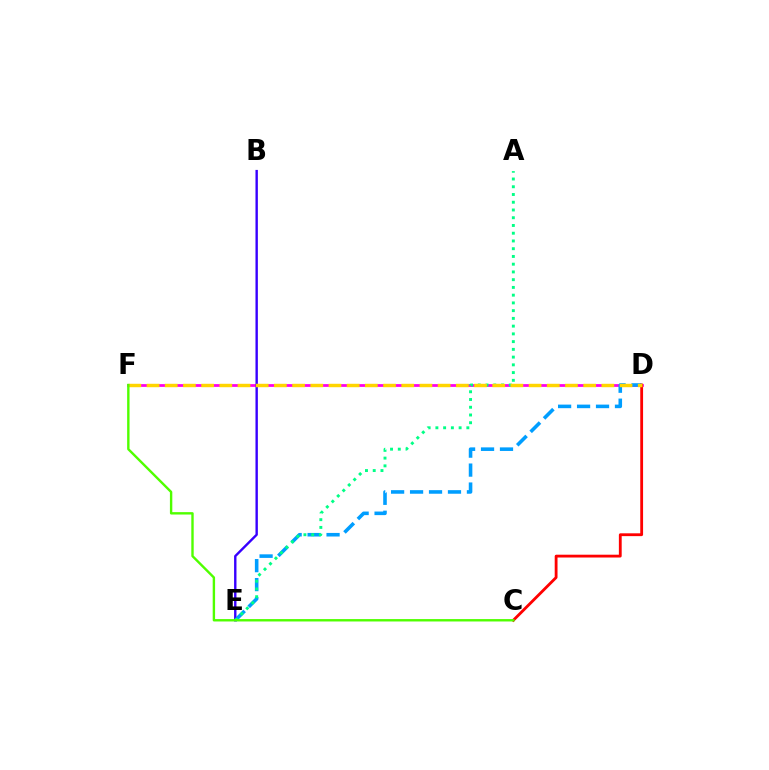{('D', 'F'): [{'color': '#ff00ed', 'line_style': 'solid', 'thickness': 2.0}, {'color': '#ffd500', 'line_style': 'dashed', 'thickness': 2.47}], ('D', 'E'): [{'color': '#009eff', 'line_style': 'dashed', 'thickness': 2.58}], ('B', 'E'): [{'color': '#3700ff', 'line_style': 'solid', 'thickness': 1.72}], ('C', 'D'): [{'color': '#ff0000', 'line_style': 'solid', 'thickness': 2.03}], ('A', 'E'): [{'color': '#00ff86', 'line_style': 'dotted', 'thickness': 2.1}], ('C', 'F'): [{'color': '#4fff00', 'line_style': 'solid', 'thickness': 1.72}]}